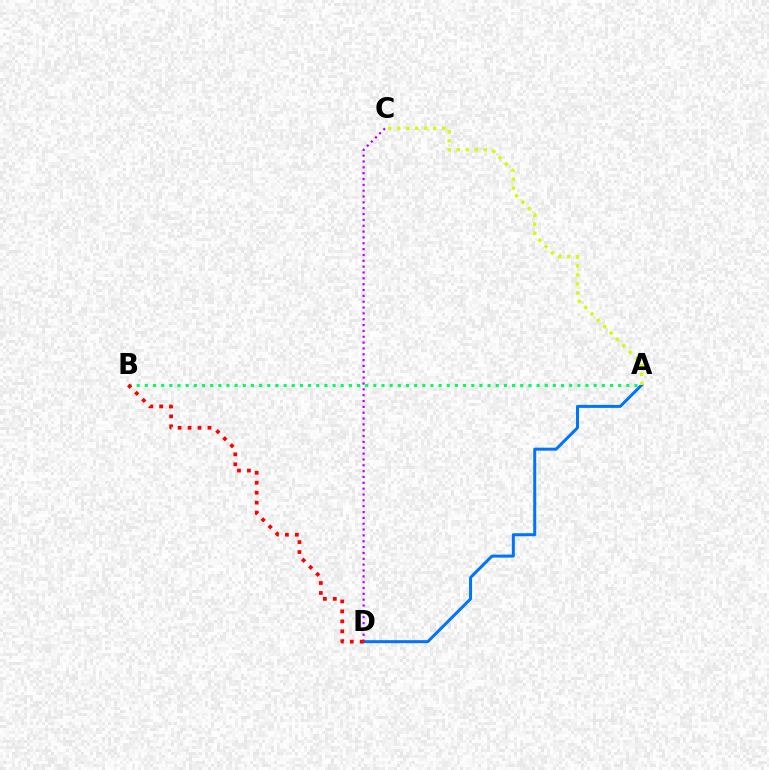{('A', 'D'): [{'color': '#0074ff', 'line_style': 'solid', 'thickness': 2.16}], ('C', 'D'): [{'color': '#b900ff', 'line_style': 'dotted', 'thickness': 1.59}], ('A', 'B'): [{'color': '#00ff5c', 'line_style': 'dotted', 'thickness': 2.22}], ('B', 'D'): [{'color': '#ff0000', 'line_style': 'dotted', 'thickness': 2.71}], ('A', 'C'): [{'color': '#d1ff00', 'line_style': 'dotted', 'thickness': 2.44}]}